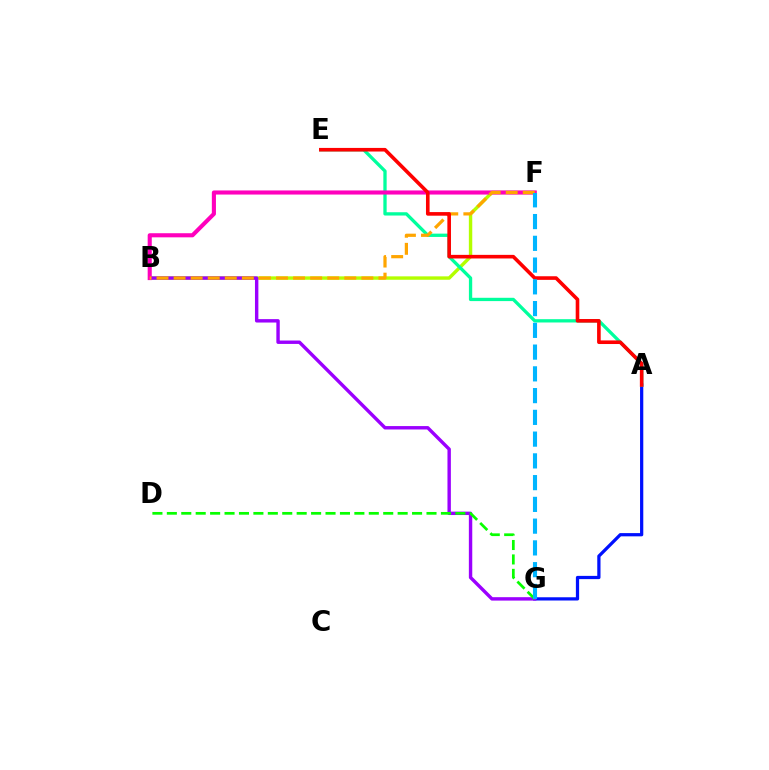{('B', 'F'): [{'color': '#b3ff00', 'line_style': 'solid', 'thickness': 2.46}, {'color': '#ff00bd', 'line_style': 'solid', 'thickness': 2.95}, {'color': '#ffa500', 'line_style': 'dashed', 'thickness': 2.32}], ('A', 'G'): [{'color': '#0010ff', 'line_style': 'solid', 'thickness': 2.33}], ('A', 'E'): [{'color': '#00ff9d', 'line_style': 'solid', 'thickness': 2.38}, {'color': '#ff0000', 'line_style': 'solid', 'thickness': 2.6}], ('B', 'G'): [{'color': '#9b00ff', 'line_style': 'solid', 'thickness': 2.45}], ('D', 'G'): [{'color': '#08ff00', 'line_style': 'dashed', 'thickness': 1.96}], ('F', 'G'): [{'color': '#00b5ff', 'line_style': 'dashed', 'thickness': 2.96}]}